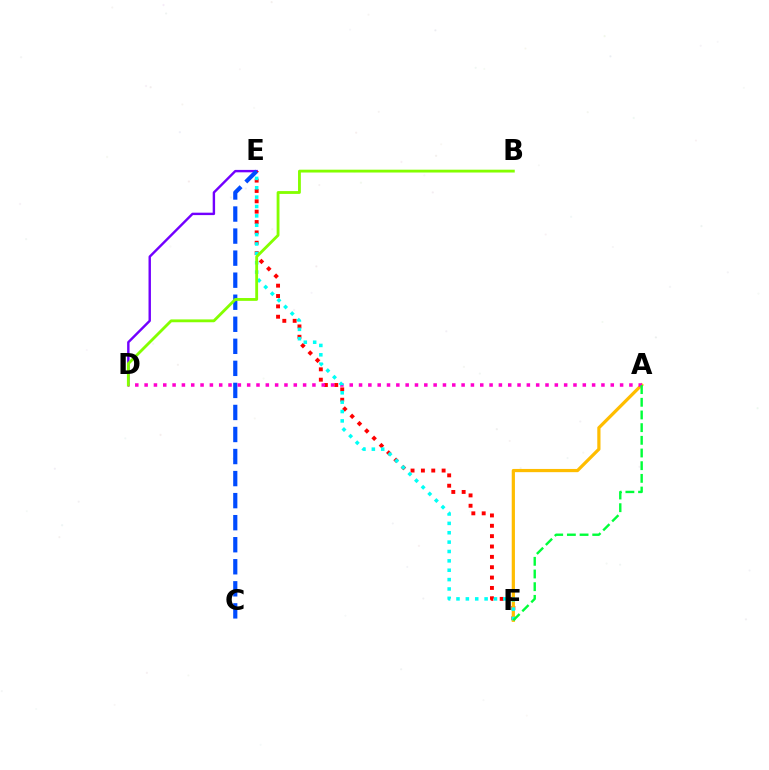{('D', 'E'): [{'color': '#7200ff', 'line_style': 'solid', 'thickness': 1.74}], ('E', 'F'): [{'color': '#ff0000', 'line_style': 'dotted', 'thickness': 2.81}, {'color': '#00fff6', 'line_style': 'dotted', 'thickness': 2.55}], ('A', 'F'): [{'color': '#ffbd00', 'line_style': 'solid', 'thickness': 2.32}, {'color': '#00ff39', 'line_style': 'dashed', 'thickness': 1.72}], ('C', 'E'): [{'color': '#004bff', 'line_style': 'dashed', 'thickness': 2.99}], ('A', 'D'): [{'color': '#ff00cf', 'line_style': 'dotted', 'thickness': 2.53}], ('B', 'D'): [{'color': '#84ff00', 'line_style': 'solid', 'thickness': 2.04}]}